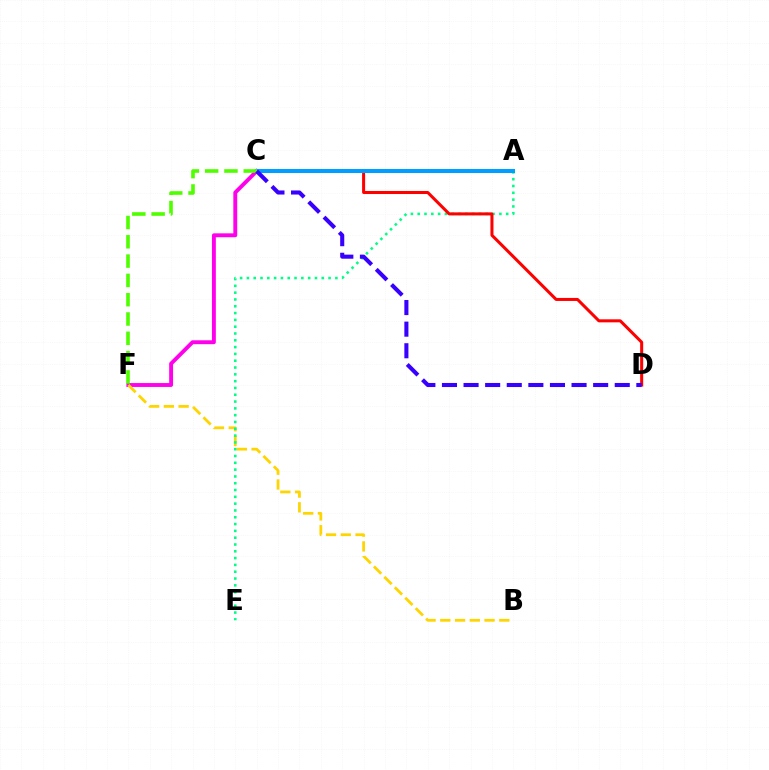{('C', 'F'): [{'color': '#ff00ed', 'line_style': 'solid', 'thickness': 2.8}, {'color': '#4fff00', 'line_style': 'dashed', 'thickness': 2.62}], ('B', 'F'): [{'color': '#ffd500', 'line_style': 'dashed', 'thickness': 2.0}], ('A', 'E'): [{'color': '#00ff86', 'line_style': 'dotted', 'thickness': 1.85}], ('C', 'D'): [{'color': '#ff0000', 'line_style': 'solid', 'thickness': 2.18}, {'color': '#3700ff', 'line_style': 'dashed', 'thickness': 2.93}], ('A', 'C'): [{'color': '#009eff', 'line_style': 'solid', 'thickness': 2.9}]}